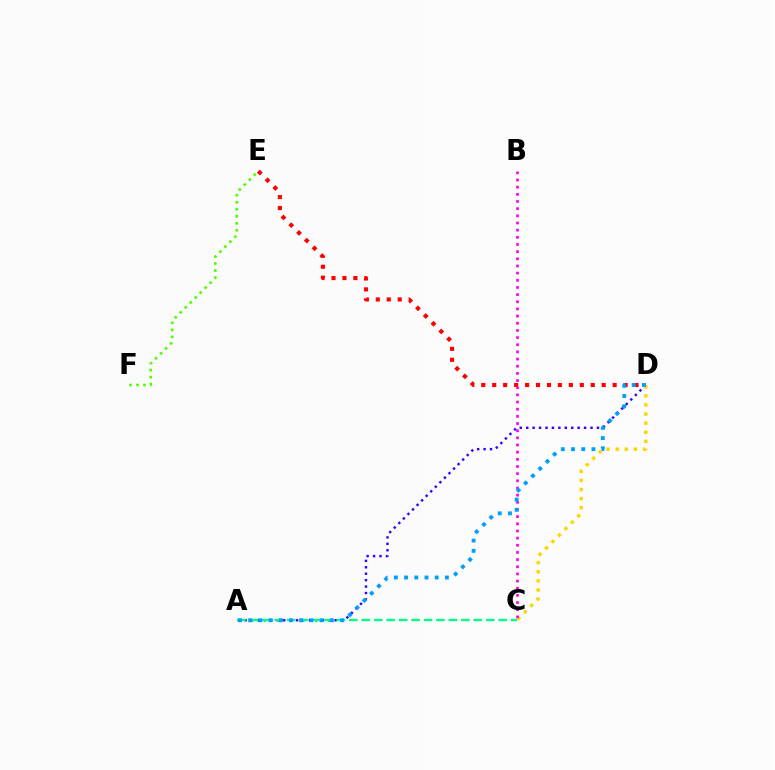{('D', 'E'): [{'color': '#ff0000', 'line_style': 'dotted', 'thickness': 2.97}], ('A', 'D'): [{'color': '#3700ff', 'line_style': 'dotted', 'thickness': 1.75}, {'color': '#009eff', 'line_style': 'dotted', 'thickness': 2.77}], ('C', 'D'): [{'color': '#ffd500', 'line_style': 'dotted', 'thickness': 2.47}], ('E', 'F'): [{'color': '#4fff00', 'line_style': 'dotted', 'thickness': 1.91}], ('B', 'C'): [{'color': '#ff00ed', 'line_style': 'dotted', 'thickness': 1.95}], ('A', 'C'): [{'color': '#00ff86', 'line_style': 'dashed', 'thickness': 1.69}]}